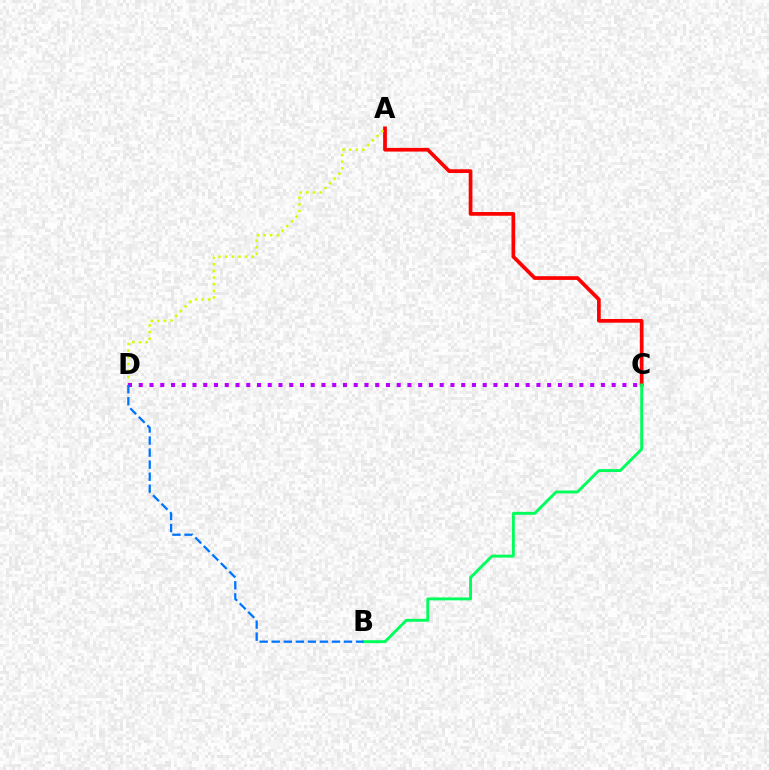{('A', 'C'): [{'color': '#ff0000', 'line_style': 'solid', 'thickness': 2.67}], ('A', 'D'): [{'color': '#d1ff00', 'line_style': 'dotted', 'thickness': 1.8}], ('B', 'C'): [{'color': '#00ff5c', 'line_style': 'solid', 'thickness': 2.1}], ('C', 'D'): [{'color': '#b900ff', 'line_style': 'dotted', 'thickness': 2.92}], ('B', 'D'): [{'color': '#0074ff', 'line_style': 'dashed', 'thickness': 1.64}]}